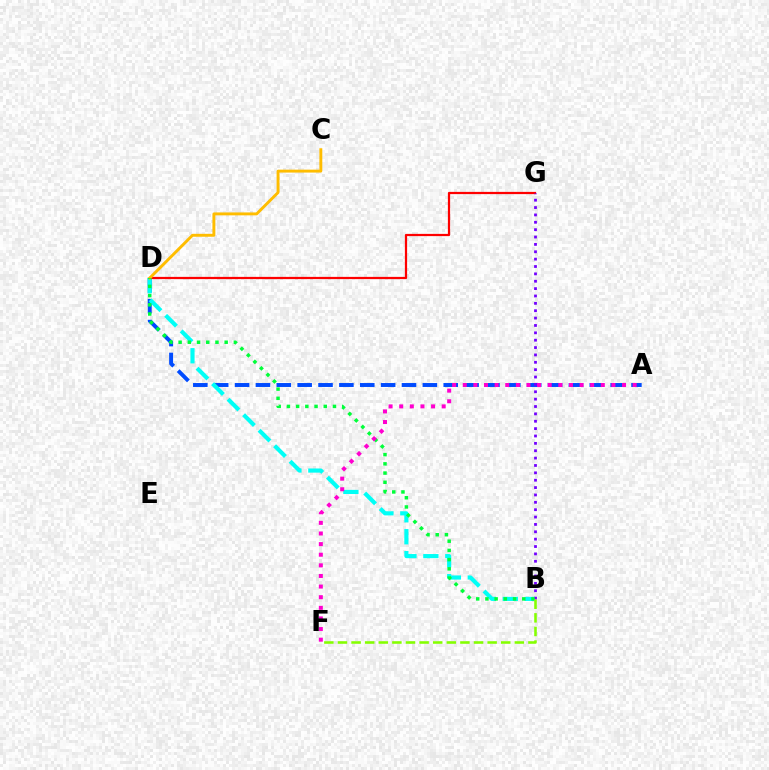{('A', 'D'): [{'color': '#004bff', 'line_style': 'dashed', 'thickness': 2.83}], ('B', 'D'): [{'color': '#00fff6', 'line_style': 'dashed', 'thickness': 2.98}, {'color': '#00ff39', 'line_style': 'dotted', 'thickness': 2.5}], ('D', 'G'): [{'color': '#ff0000', 'line_style': 'solid', 'thickness': 1.61}], ('B', 'G'): [{'color': '#7200ff', 'line_style': 'dotted', 'thickness': 2.0}], ('C', 'D'): [{'color': '#ffbd00', 'line_style': 'solid', 'thickness': 2.1}], ('A', 'F'): [{'color': '#ff00cf', 'line_style': 'dotted', 'thickness': 2.88}], ('B', 'F'): [{'color': '#84ff00', 'line_style': 'dashed', 'thickness': 1.85}]}